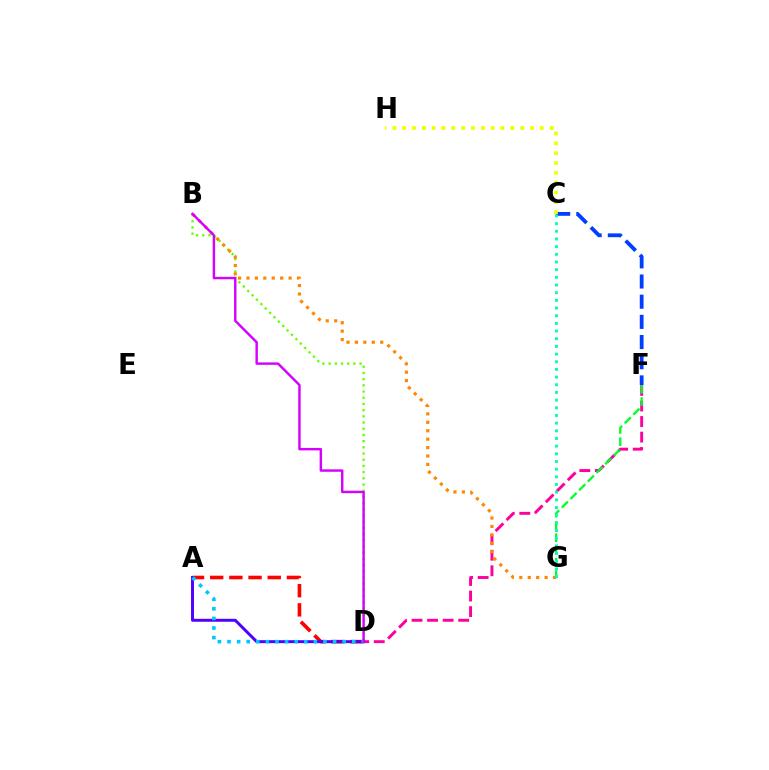{('B', 'D'): [{'color': '#66ff00', 'line_style': 'dotted', 'thickness': 1.68}, {'color': '#d600ff', 'line_style': 'solid', 'thickness': 1.75}], ('D', 'F'): [{'color': '#ff00a0', 'line_style': 'dashed', 'thickness': 2.11}], ('A', 'D'): [{'color': '#ff0000', 'line_style': 'dashed', 'thickness': 2.61}, {'color': '#4f00ff', 'line_style': 'solid', 'thickness': 2.12}, {'color': '#00c7ff', 'line_style': 'dotted', 'thickness': 2.61}], ('F', 'G'): [{'color': '#00ff27', 'line_style': 'dashed', 'thickness': 1.67}], ('C', 'F'): [{'color': '#003fff', 'line_style': 'dashed', 'thickness': 2.74}], ('C', 'H'): [{'color': '#eeff00', 'line_style': 'dotted', 'thickness': 2.67}], ('B', 'G'): [{'color': '#ff8800', 'line_style': 'dotted', 'thickness': 2.29}], ('C', 'G'): [{'color': '#00ffaf', 'line_style': 'dotted', 'thickness': 2.08}]}